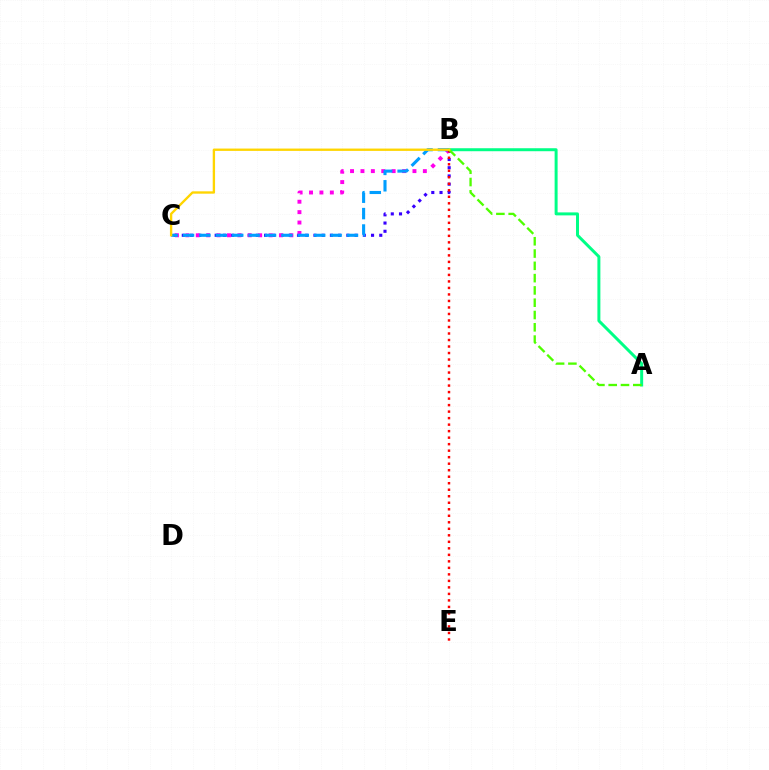{('B', 'C'): [{'color': '#3700ff', 'line_style': 'dotted', 'thickness': 2.24}, {'color': '#ff00ed', 'line_style': 'dotted', 'thickness': 2.83}, {'color': '#009eff', 'line_style': 'dashed', 'thickness': 2.23}, {'color': '#ffd500', 'line_style': 'solid', 'thickness': 1.69}], ('A', 'B'): [{'color': '#00ff86', 'line_style': 'solid', 'thickness': 2.15}, {'color': '#4fff00', 'line_style': 'dashed', 'thickness': 1.67}], ('B', 'E'): [{'color': '#ff0000', 'line_style': 'dotted', 'thickness': 1.77}]}